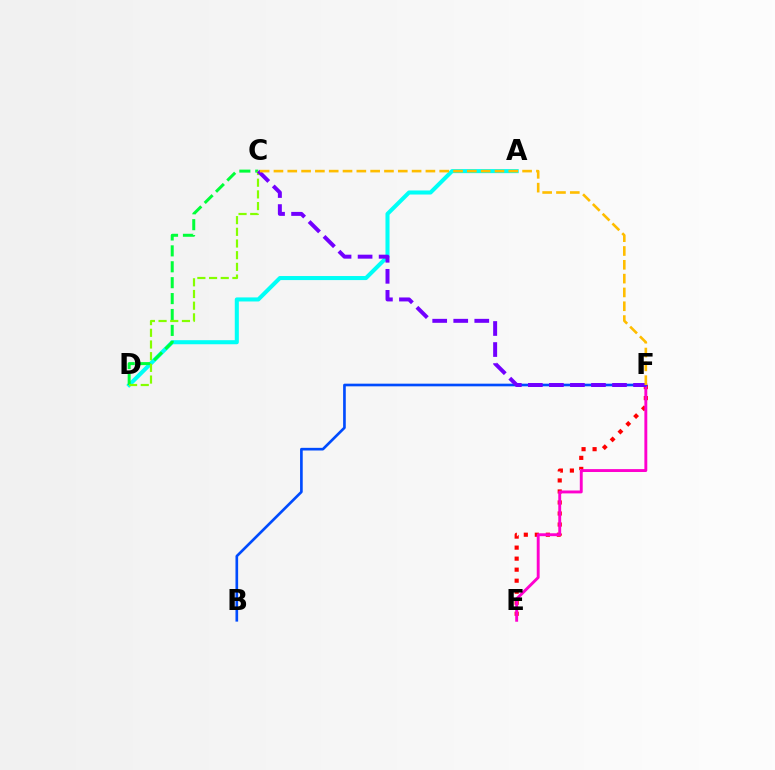{('E', 'F'): [{'color': '#ff0000', 'line_style': 'dotted', 'thickness': 3.0}, {'color': '#ff00cf', 'line_style': 'solid', 'thickness': 2.09}], ('A', 'D'): [{'color': '#00fff6', 'line_style': 'solid', 'thickness': 2.92}], ('C', 'D'): [{'color': '#00ff39', 'line_style': 'dashed', 'thickness': 2.16}, {'color': '#84ff00', 'line_style': 'dashed', 'thickness': 1.59}], ('B', 'F'): [{'color': '#004bff', 'line_style': 'solid', 'thickness': 1.91}], ('C', 'F'): [{'color': '#7200ff', 'line_style': 'dashed', 'thickness': 2.86}, {'color': '#ffbd00', 'line_style': 'dashed', 'thickness': 1.88}]}